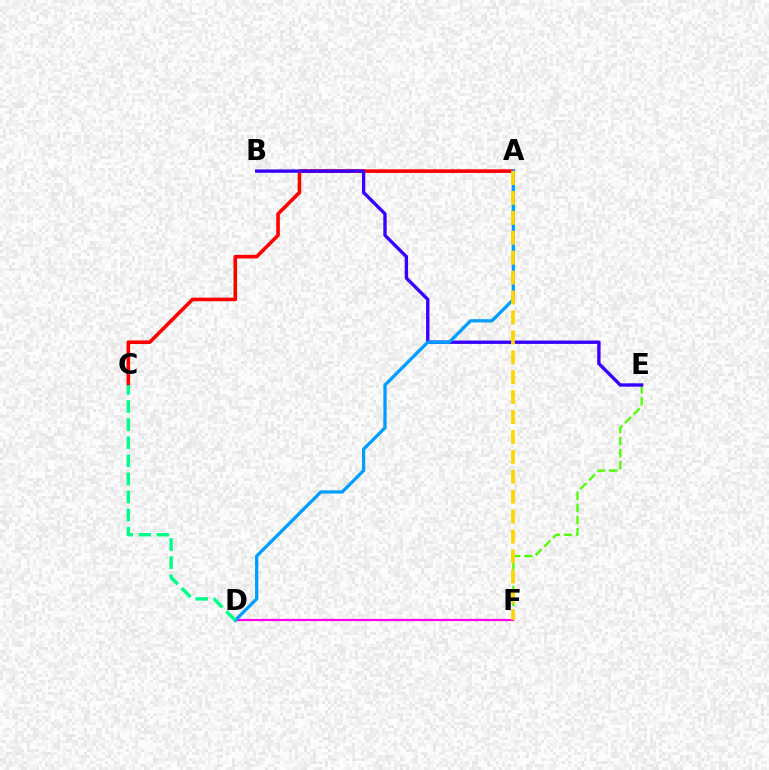{('A', 'C'): [{'color': '#ff0000', 'line_style': 'solid', 'thickness': 2.6}], ('D', 'F'): [{'color': '#ff00ed', 'line_style': 'solid', 'thickness': 1.58}], ('E', 'F'): [{'color': '#4fff00', 'line_style': 'dashed', 'thickness': 1.65}], ('B', 'E'): [{'color': '#3700ff', 'line_style': 'solid', 'thickness': 2.42}], ('A', 'D'): [{'color': '#009eff', 'line_style': 'solid', 'thickness': 2.35}], ('A', 'F'): [{'color': '#ffd500', 'line_style': 'dashed', 'thickness': 2.71}], ('C', 'D'): [{'color': '#00ff86', 'line_style': 'dashed', 'thickness': 2.46}]}